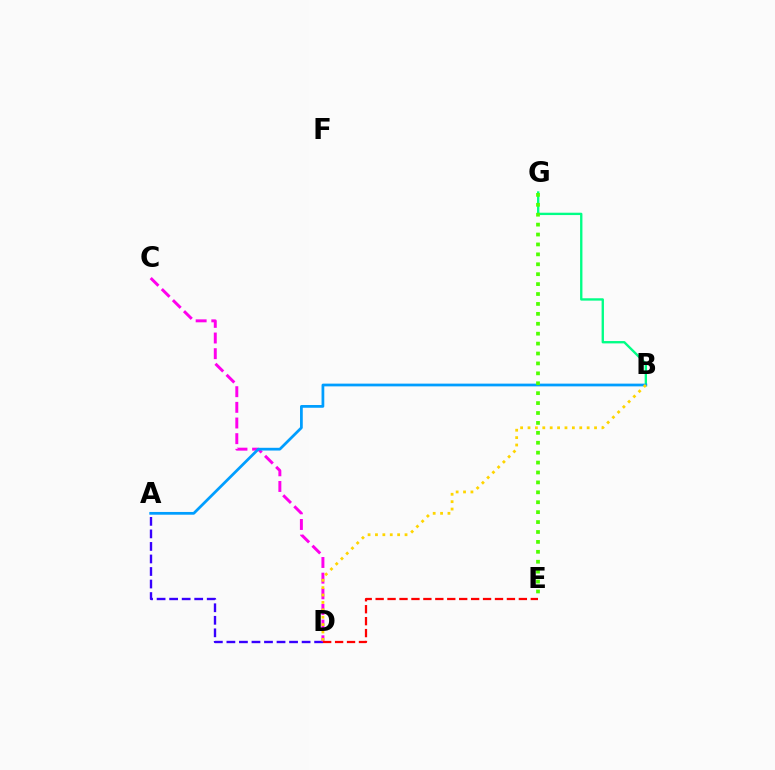{('A', 'D'): [{'color': '#3700ff', 'line_style': 'dashed', 'thickness': 1.7}], ('C', 'D'): [{'color': '#ff00ed', 'line_style': 'dashed', 'thickness': 2.13}], ('B', 'G'): [{'color': '#00ff86', 'line_style': 'solid', 'thickness': 1.69}], ('A', 'B'): [{'color': '#009eff', 'line_style': 'solid', 'thickness': 1.98}], ('E', 'G'): [{'color': '#4fff00', 'line_style': 'dotted', 'thickness': 2.69}], ('B', 'D'): [{'color': '#ffd500', 'line_style': 'dotted', 'thickness': 2.01}], ('D', 'E'): [{'color': '#ff0000', 'line_style': 'dashed', 'thickness': 1.62}]}